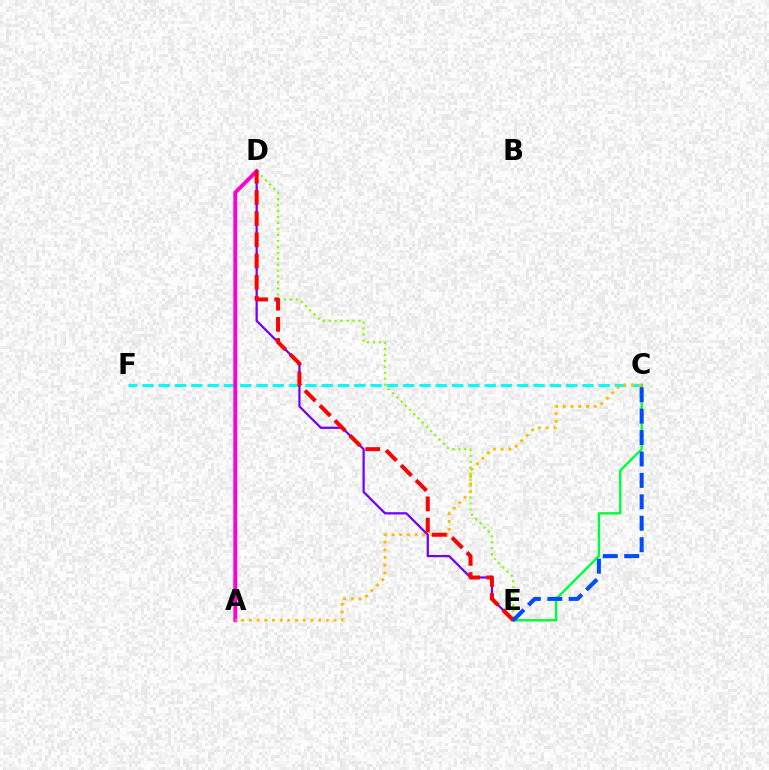{('C', 'F'): [{'color': '#00fff6', 'line_style': 'dashed', 'thickness': 2.21}], ('A', 'D'): [{'color': '#ff00cf', 'line_style': 'solid', 'thickness': 2.78}], ('C', 'E'): [{'color': '#00ff39', 'line_style': 'solid', 'thickness': 1.72}, {'color': '#004bff', 'line_style': 'dashed', 'thickness': 2.91}], ('D', 'E'): [{'color': '#84ff00', 'line_style': 'dotted', 'thickness': 1.62}, {'color': '#7200ff', 'line_style': 'solid', 'thickness': 1.62}, {'color': '#ff0000', 'line_style': 'dashed', 'thickness': 2.88}], ('A', 'C'): [{'color': '#ffbd00', 'line_style': 'dotted', 'thickness': 2.09}]}